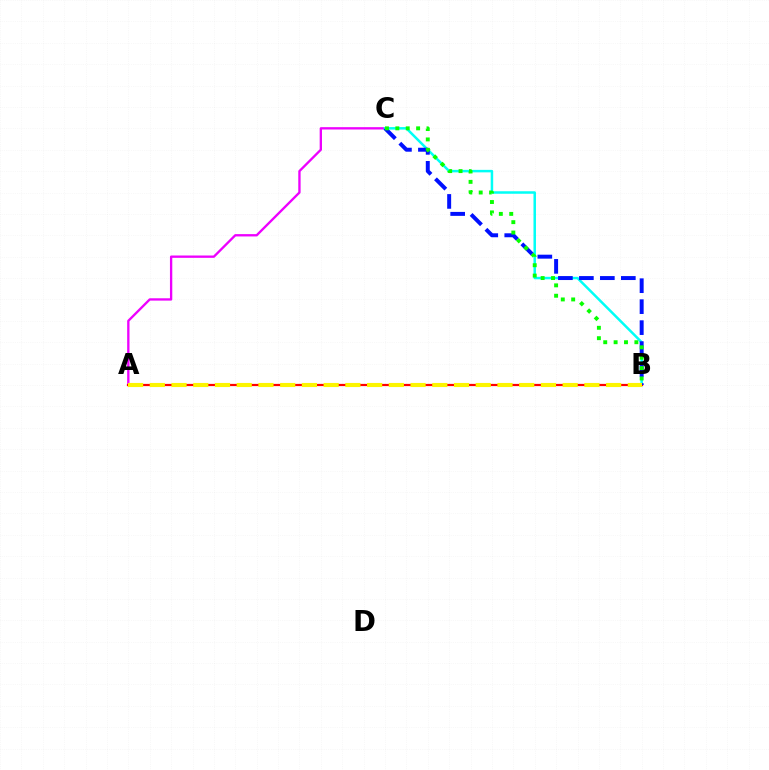{('A', 'C'): [{'color': '#ee00ff', 'line_style': 'solid', 'thickness': 1.68}], ('B', 'C'): [{'color': '#00fff6', 'line_style': 'solid', 'thickness': 1.8}, {'color': '#0010ff', 'line_style': 'dashed', 'thickness': 2.85}, {'color': '#08ff00', 'line_style': 'dotted', 'thickness': 2.82}], ('A', 'B'): [{'color': '#ff0000', 'line_style': 'solid', 'thickness': 1.6}, {'color': '#fcf500', 'line_style': 'dashed', 'thickness': 2.95}]}